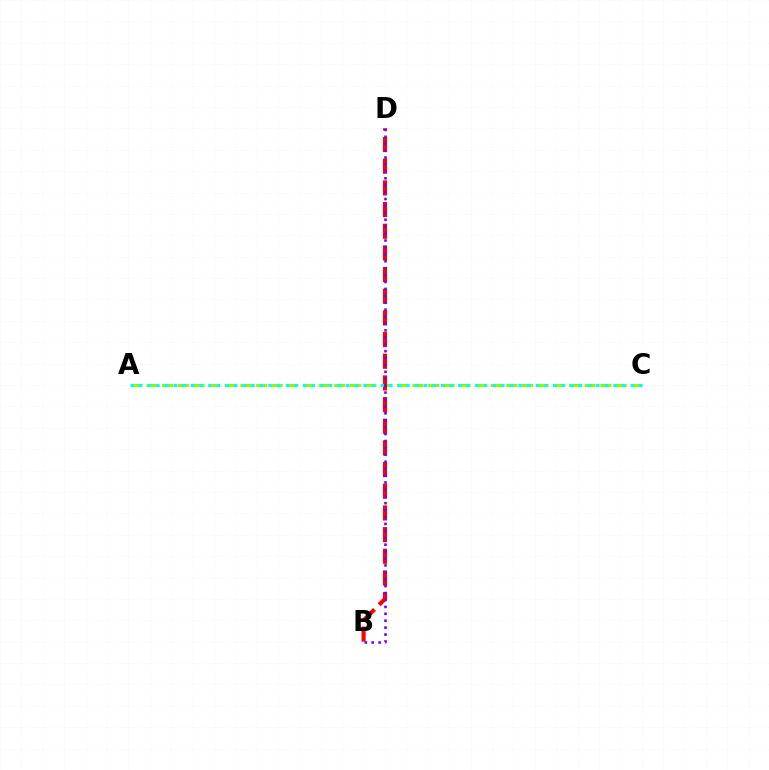{('A', 'C'): [{'color': '#84ff00', 'line_style': 'dashed', 'thickness': 2.13}, {'color': '#00fff6', 'line_style': 'dotted', 'thickness': 2.34}], ('B', 'D'): [{'color': '#ff0000', 'line_style': 'dashed', 'thickness': 2.94}, {'color': '#7200ff', 'line_style': 'dotted', 'thickness': 1.88}]}